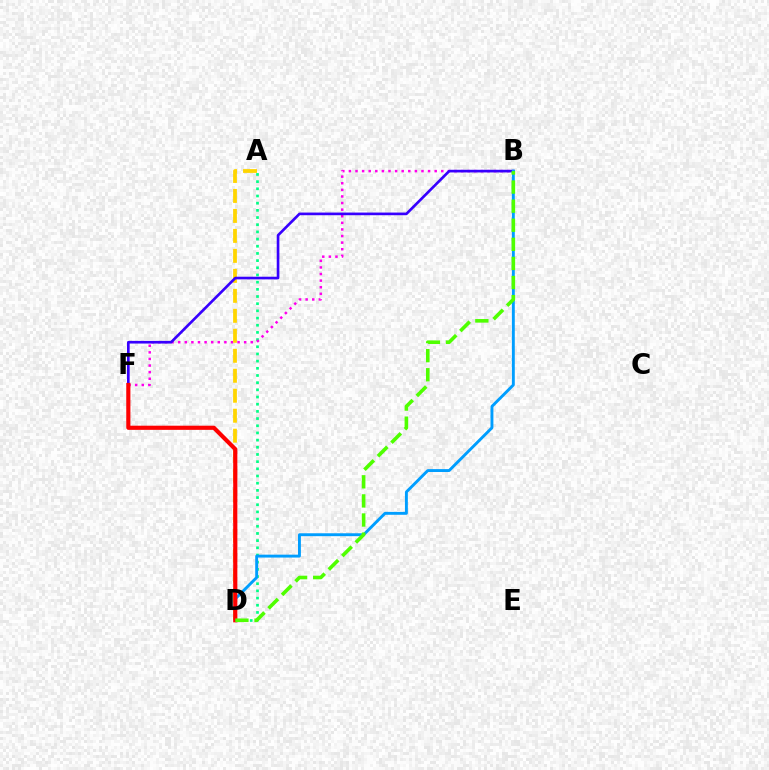{('A', 'D'): [{'color': '#00ff86', 'line_style': 'dotted', 'thickness': 1.95}, {'color': '#ffd500', 'line_style': 'dashed', 'thickness': 2.71}], ('B', 'F'): [{'color': '#ff00ed', 'line_style': 'dotted', 'thickness': 1.79}, {'color': '#3700ff', 'line_style': 'solid', 'thickness': 1.91}], ('B', 'D'): [{'color': '#009eff', 'line_style': 'solid', 'thickness': 2.09}, {'color': '#4fff00', 'line_style': 'dashed', 'thickness': 2.59}], ('D', 'F'): [{'color': '#ff0000', 'line_style': 'solid', 'thickness': 2.99}]}